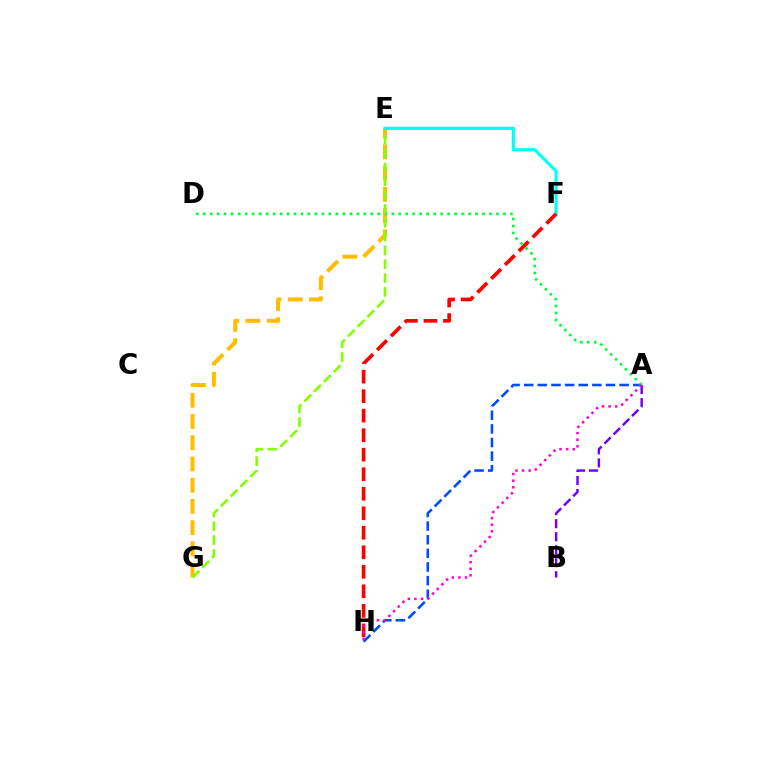{('A', 'H'): [{'color': '#004bff', 'line_style': 'dashed', 'thickness': 1.85}, {'color': '#ff00cf', 'line_style': 'dotted', 'thickness': 1.8}], ('E', 'G'): [{'color': '#ffbd00', 'line_style': 'dashed', 'thickness': 2.88}, {'color': '#84ff00', 'line_style': 'dashed', 'thickness': 1.88}], ('A', 'D'): [{'color': '#00ff39', 'line_style': 'dotted', 'thickness': 1.9}], ('E', 'F'): [{'color': '#00fff6', 'line_style': 'solid', 'thickness': 2.25}], ('F', 'H'): [{'color': '#ff0000', 'line_style': 'dashed', 'thickness': 2.65}], ('A', 'B'): [{'color': '#7200ff', 'line_style': 'dashed', 'thickness': 1.77}]}